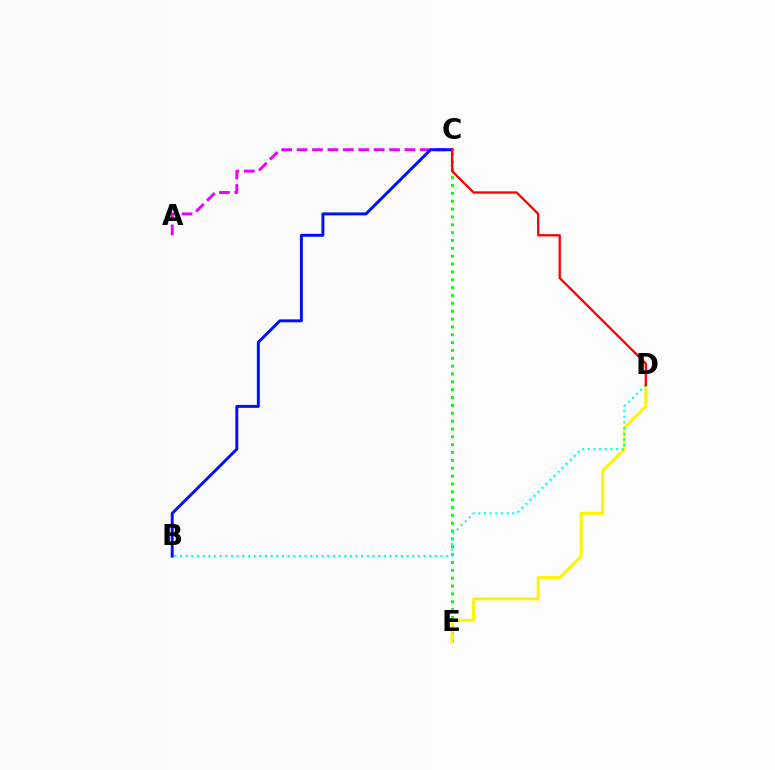{('C', 'E'): [{'color': '#08ff00', 'line_style': 'dotted', 'thickness': 2.13}], ('A', 'C'): [{'color': '#ee00ff', 'line_style': 'dashed', 'thickness': 2.09}], ('B', 'C'): [{'color': '#0010ff', 'line_style': 'solid', 'thickness': 2.12}], ('D', 'E'): [{'color': '#fcf500', 'line_style': 'solid', 'thickness': 2.13}], ('B', 'D'): [{'color': '#00fff6', 'line_style': 'dotted', 'thickness': 1.54}], ('C', 'D'): [{'color': '#ff0000', 'line_style': 'solid', 'thickness': 1.66}]}